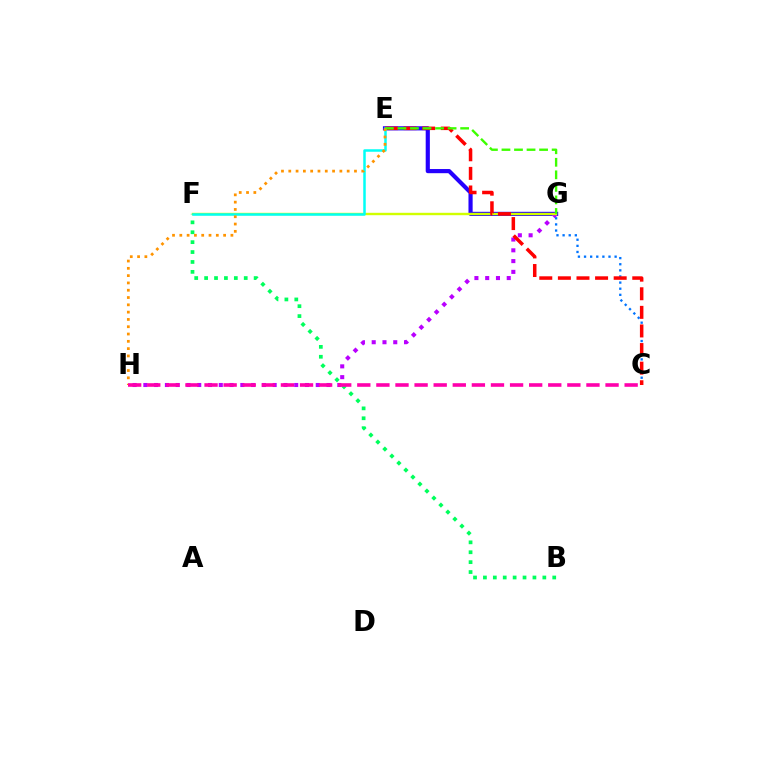{('E', 'G'): [{'color': '#2500ff', 'line_style': 'solid', 'thickness': 2.99}, {'color': '#3dff00', 'line_style': 'dashed', 'thickness': 1.7}], ('G', 'H'): [{'color': '#b900ff', 'line_style': 'dotted', 'thickness': 2.93}], ('F', 'G'): [{'color': '#d1ff00', 'line_style': 'solid', 'thickness': 1.73}], ('C', 'G'): [{'color': '#0074ff', 'line_style': 'dotted', 'thickness': 1.66}], ('B', 'F'): [{'color': '#00ff5c', 'line_style': 'dotted', 'thickness': 2.69}], ('C', 'E'): [{'color': '#ff0000', 'line_style': 'dashed', 'thickness': 2.53}], ('E', 'F'): [{'color': '#00fff6', 'line_style': 'solid', 'thickness': 1.8}], ('E', 'H'): [{'color': '#ff9400', 'line_style': 'dotted', 'thickness': 1.98}], ('C', 'H'): [{'color': '#ff00ac', 'line_style': 'dashed', 'thickness': 2.59}]}